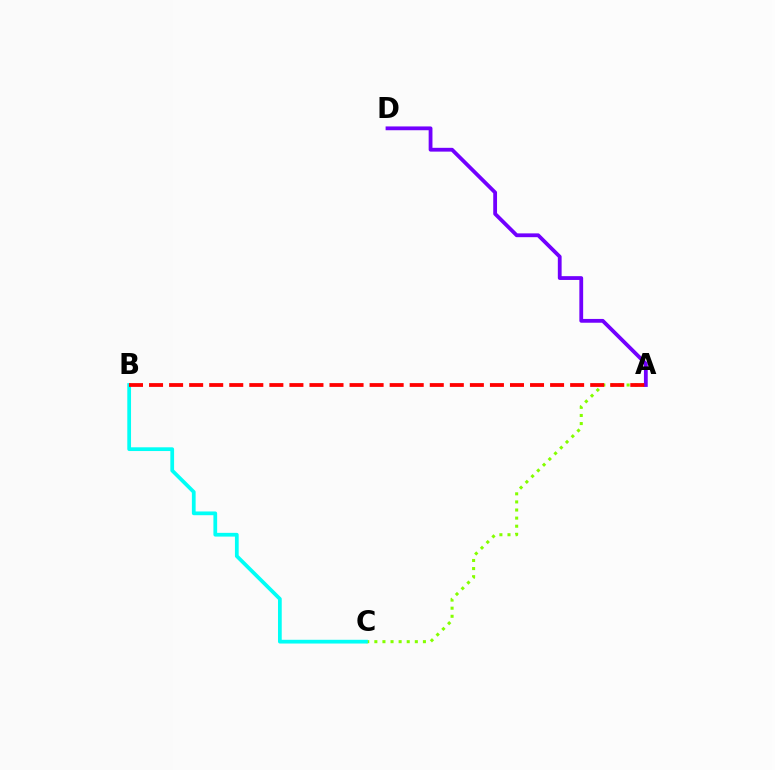{('A', 'C'): [{'color': '#84ff00', 'line_style': 'dotted', 'thickness': 2.2}], ('B', 'C'): [{'color': '#00fff6', 'line_style': 'solid', 'thickness': 2.69}], ('A', 'D'): [{'color': '#7200ff', 'line_style': 'solid', 'thickness': 2.73}], ('A', 'B'): [{'color': '#ff0000', 'line_style': 'dashed', 'thickness': 2.72}]}